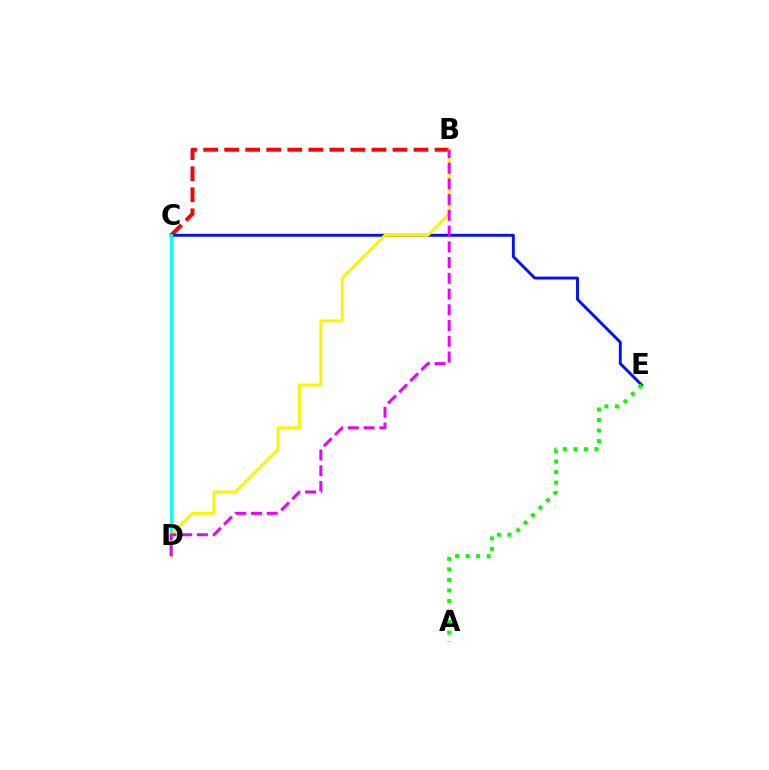{('B', 'C'): [{'color': '#ff0000', 'line_style': 'dashed', 'thickness': 2.86}], ('C', 'E'): [{'color': '#0010ff', 'line_style': 'solid', 'thickness': 2.09}], ('A', 'E'): [{'color': '#08ff00', 'line_style': 'dotted', 'thickness': 2.86}], ('C', 'D'): [{'color': '#00fff6', 'line_style': 'solid', 'thickness': 2.07}], ('B', 'D'): [{'color': '#fcf500', 'line_style': 'solid', 'thickness': 2.07}, {'color': '#ee00ff', 'line_style': 'dashed', 'thickness': 2.14}]}